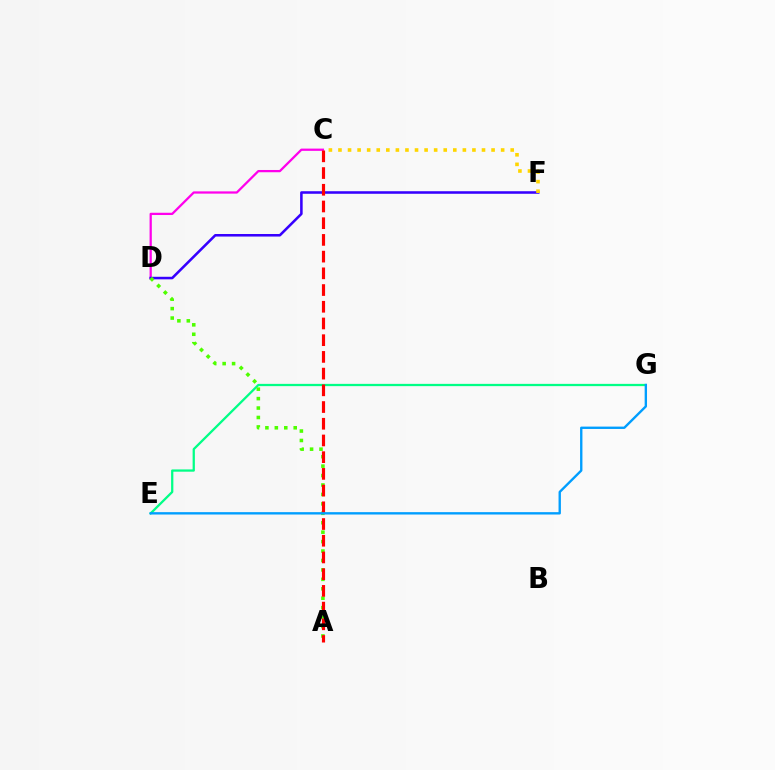{('C', 'D'): [{'color': '#ff00ed', 'line_style': 'solid', 'thickness': 1.63}], ('E', 'G'): [{'color': '#00ff86', 'line_style': 'solid', 'thickness': 1.63}, {'color': '#009eff', 'line_style': 'solid', 'thickness': 1.7}], ('D', 'F'): [{'color': '#3700ff', 'line_style': 'solid', 'thickness': 1.84}], ('A', 'D'): [{'color': '#4fff00', 'line_style': 'dotted', 'thickness': 2.56}], ('C', 'F'): [{'color': '#ffd500', 'line_style': 'dotted', 'thickness': 2.6}], ('A', 'C'): [{'color': '#ff0000', 'line_style': 'dashed', 'thickness': 2.27}]}